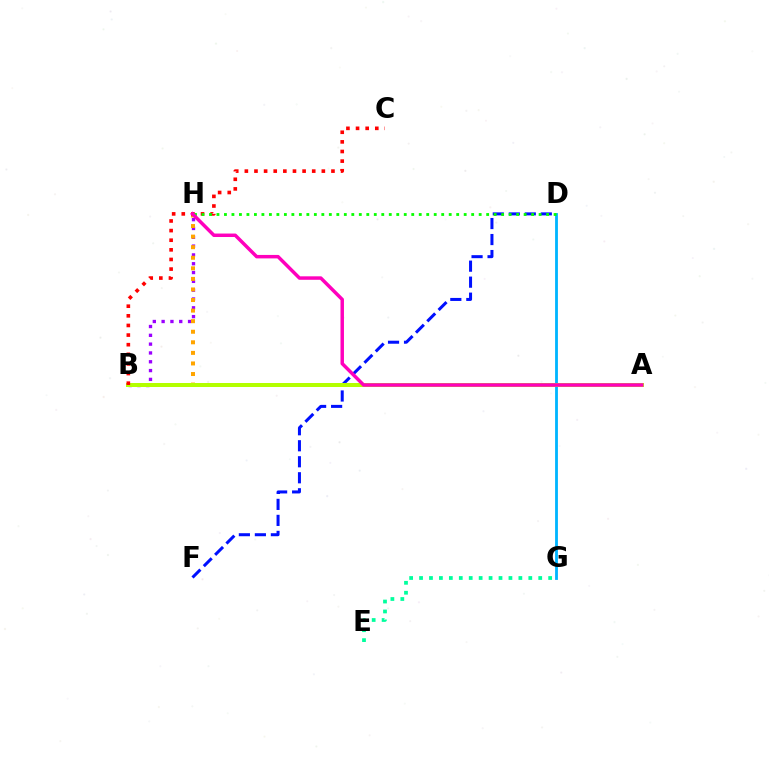{('B', 'H'): [{'color': '#9b00ff', 'line_style': 'dotted', 'thickness': 2.39}, {'color': '#ffa500', 'line_style': 'dotted', 'thickness': 2.87}], ('D', 'F'): [{'color': '#0010ff', 'line_style': 'dashed', 'thickness': 2.17}], ('E', 'G'): [{'color': '#00ff9d', 'line_style': 'dotted', 'thickness': 2.7}], ('D', 'G'): [{'color': '#00b5ff', 'line_style': 'solid', 'thickness': 2.03}], ('A', 'B'): [{'color': '#b3ff00', 'line_style': 'solid', 'thickness': 2.88}], ('B', 'C'): [{'color': '#ff0000', 'line_style': 'dotted', 'thickness': 2.61}], ('D', 'H'): [{'color': '#08ff00', 'line_style': 'dotted', 'thickness': 2.04}], ('A', 'H'): [{'color': '#ff00bd', 'line_style': 'solid', 'thickness': 2.5}]}